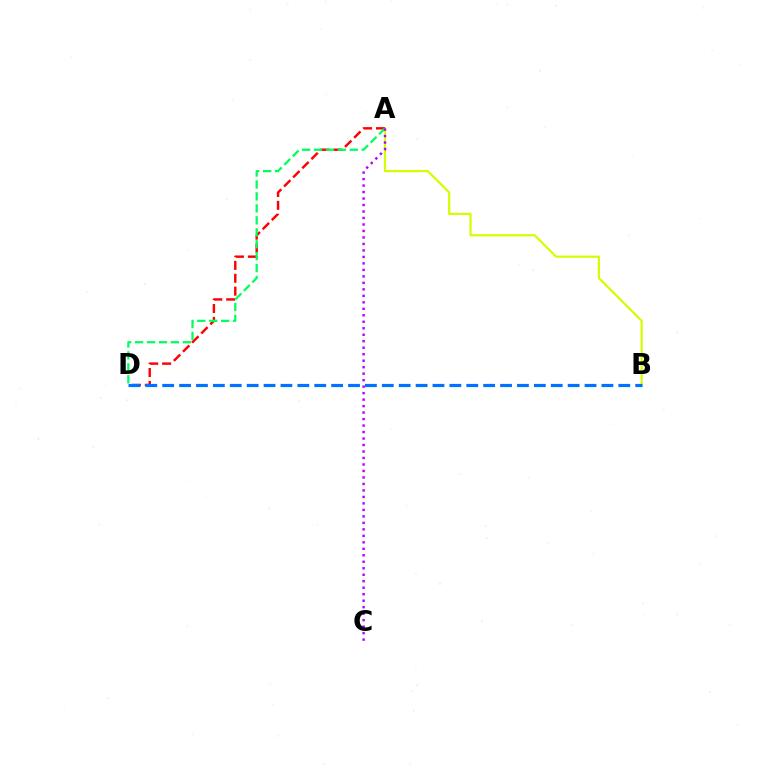{('A', 'B'): [{'color': '#d1ff00', 'line_style': 'solid', 'thickness': 1.59}], ('A', 'D'): [{'color': '#ff0000', 'line_style': 'dashed', 'thickness': 1.75}, {'color': '#00ff5c', 'line_style': 'dashed', 'thickness': 1.62}], ('B', 'D'): [{'color': '#0074ff', 'line_style': 'dashed', 'thickness': 2.29}], ('A', 'C'): [{'color': '#b900ff', 'line_style': 'dotted', 'thickness': 1.76}]}